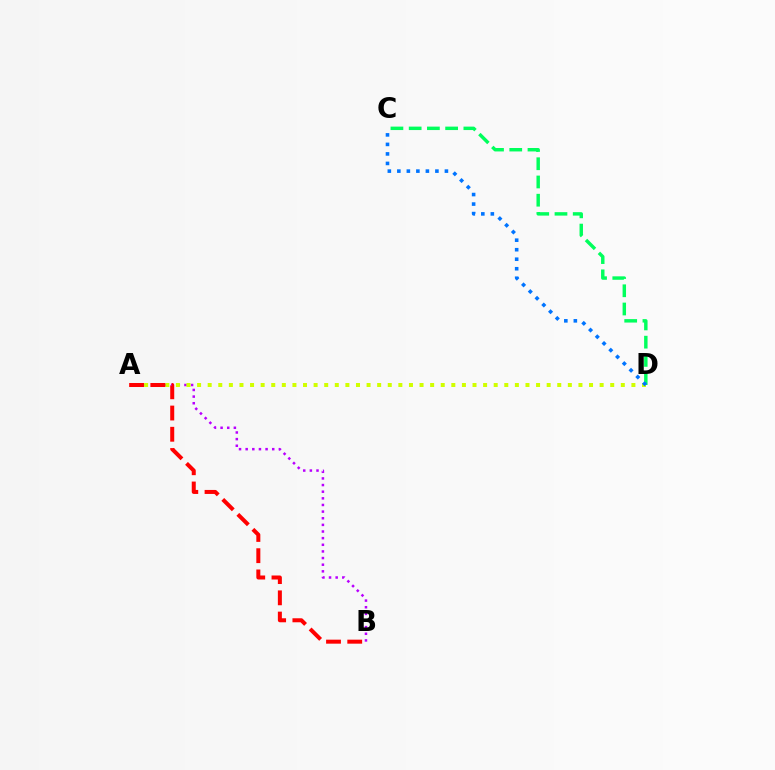{('A', 'B'): [{'color': '#b900ff', 'line_style': 'dotted', 'thickness': 1.8}, {'color': '#ff0000', 'line_style': 'dashed', 'thickness': 2.88}], ('C', 'D'): [{'color': '#00ff5c', 'line_style': 'dashed', 'thickness': 2.48}, {'color': '#0074ff', 'line_style': 'dotted', 'thickness': 2.59}], ('A', 'D'): [{'color': '#d1ff00', 'line_style': 'dotted', 'thickness': 2.88}]}